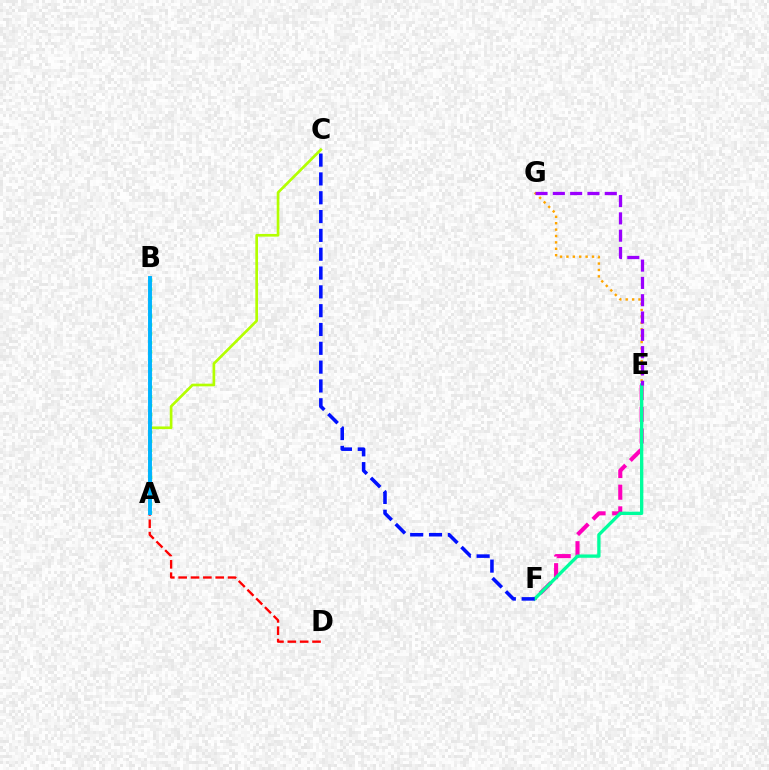{('E', 'F'): [{'color': '#ff00bd', 'line_style': 'dashed', 'thickness': 2.95}, {'color': '#00ff9d', 'line_style': 'solid', 'thickness': 2.39}], ('A', 'C'): [{'color': '#b3ff00', 'line_style': 'solid', 'thickness': 1.93}], ('A', 'B'): [{'color': '#08ff00', 'line_style': 'dotted', 'thickness': 2.43}, {'color': '#00b5ff', 'line_style': 'solid', 'thickness': 2.83}], ('C', 'F'): [{'color': '#0010ff', 'line_style': 'dashed', 'thickness': 2.56}], ('E', 'G'): [{'color': '#ffa500', 'line_style': 'dotted', 'thickness': 1.74}, {'color': '#9b00ff', 'line_style': 'dashed', 'thickness': 2.35}], ('A', 'D'): [{'color': '#ff0000', 'line_style': 'dashed', 'thickness': 1.68}]}